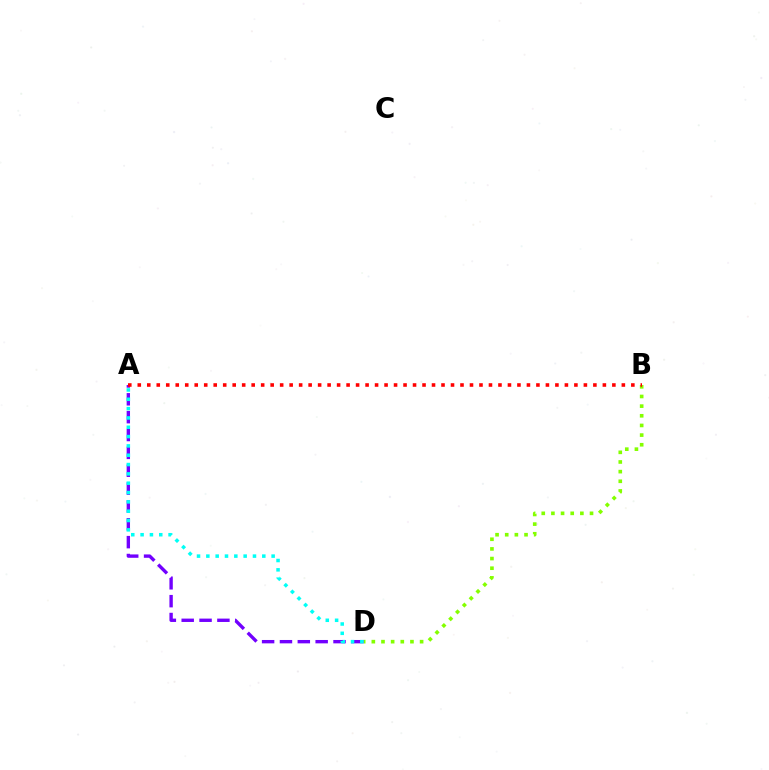{('B', 'D'): [{'color': '#84ff00', 'line_style': 'dotted', 'thickness': 2.62}], ('A', 'D'): [{'color': '#7200ff', 'line_style': 'dashed', 'thickness': 2.43}, {'color': '#00fff6', 'line_style': 'dotted', 'thickness': 2.53}], ('A', 'B'): [{'color': '#ff0000', 'line_style': 'dotted', 'thickness': 2.58}]}